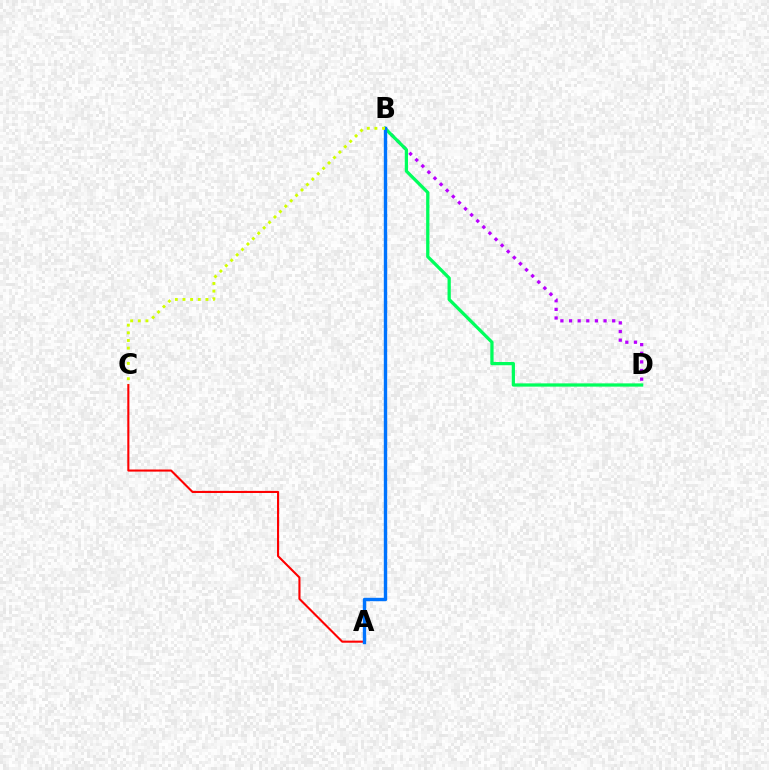{('A', 'C'): [{'color': '#ff0000', 'line_style': 'solid', 'thickness': 1.5}], ('B', 'D'): [{'color': '#b900ff', 'line_style': 'dotted', 'thickness': 2.34}, {'color': '#00ff5c', 'line_style': 'solid', 'thickness': 2.35}], ('A', 'B'): [{'color': '#0074ff', 'line_style': 'solid', 'thickness': 2.44}], ('B', 'C'): [{'color': '#d1ff00', 'line_style': 'dotted', 'thickness': 2.08}]}